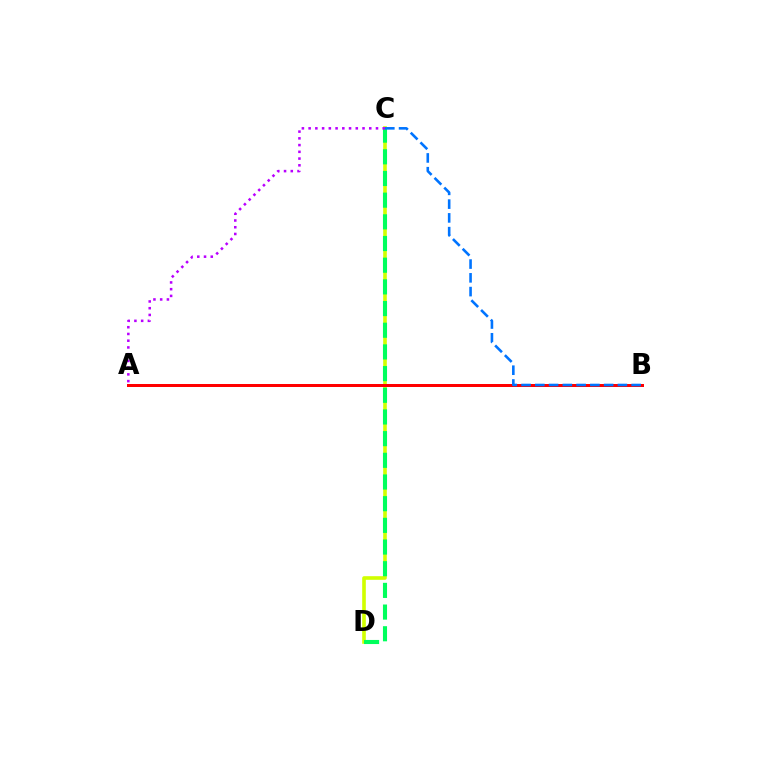{('C', 'D'): [{'color': '#d1ff00', 'line_style': 'solid', 'thickness': 2.61}, {'color': '#00ff5c', 'line_style': 'dashed', 'thickness': 2.95}], ('A', 'B'): [{'color': '#ff0000', 'line_style': 'solid', 'thickness': 2.16}], ('B', 'C'): [{'color': '#0074ff', 'line_style': 'dashed', 'thickness': 1.87}], ('A', 'C'): [{'color': '#b900ff', 'line_style': 'dotted', 'thickness': 1.83}]}